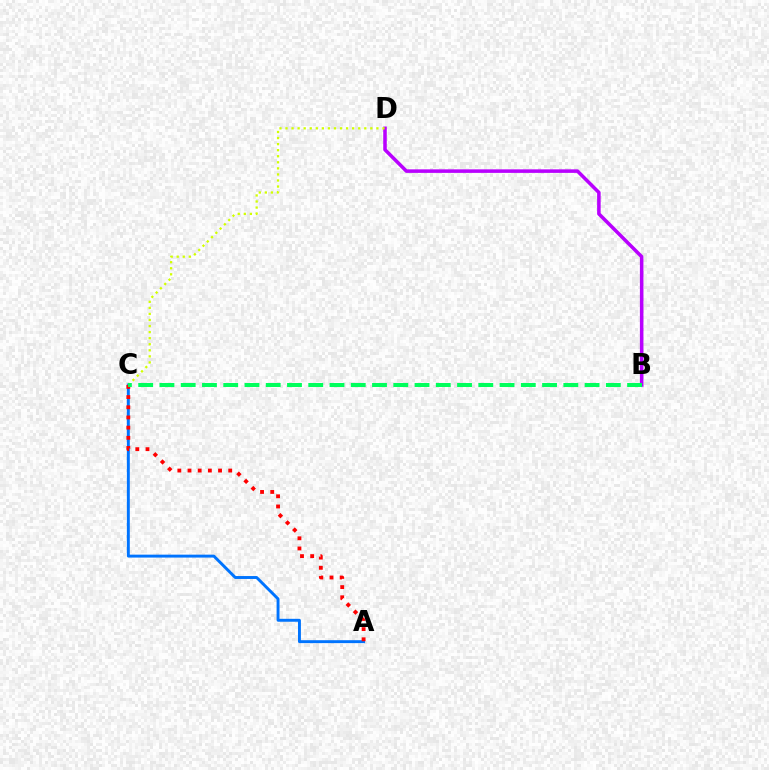{('A', 'C'): [{'color': '#0074ff', 'line_style': 'solid', 'thickness': 2.1}, {'color': '#ff0000', 'line_style': 'dotted', 'thickness': 2.76}], ('B', 'D'): [{'color': '#b900ff', 'line_style': 'solid', 'thickness': 2.55}], ('C', 'D'): [{'color': '#d1ff00', 'line_style': 'dotted', 'thickness': 1.65}], ('B', 'C'): [{'color': '#00ff5c', 'line_style': 'dashed', 'thickness': 2.89}]}